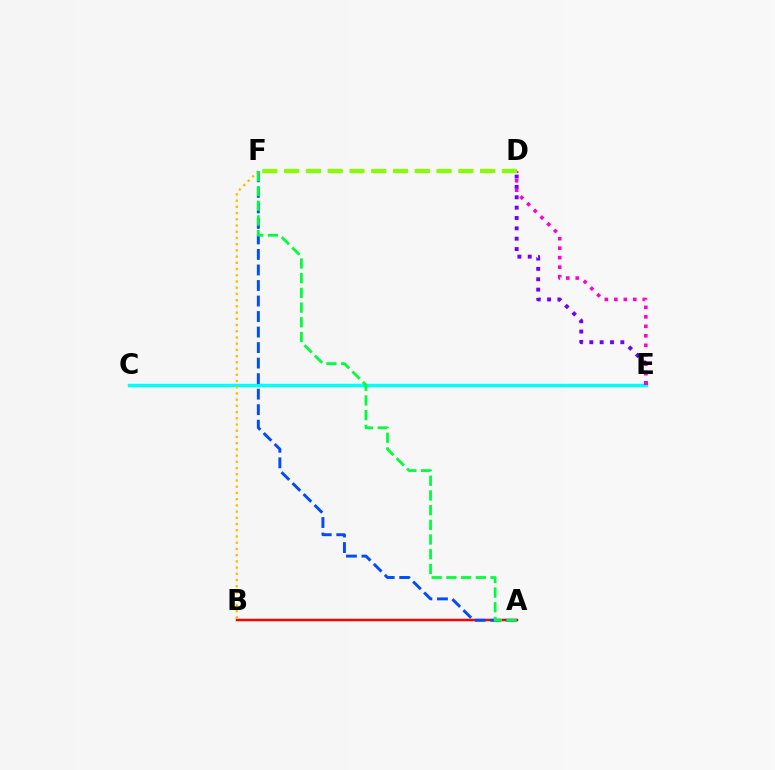{('C', 'E'): [{'color': '#00fff6', 'line_style': 'solid', 'thickness': 2.47}], ('A', 'B'): [{'color': '#ff0000', 'line_style': 'solid', 'thickness': 1.76}], ('D', 'E'): [{'color': '#7200ff', 'line_style': 'dotted', 'thickness': 2.81}, {'color': '#ff00cf', 'line_style': 'dotted', 'thickness': 2.58}], ('A', 'F'): [{'color': '#004bff', 'line_style': 'dashed', 'thickness': 2.11}, {'color': '#00ff39', 'line_style': 'dashed', 'thickness': 2.0}], ('B', 'F'): [{'color': '#ffbd00', 'line_style': 'dotted', 'thickness': 1.69}], ('D', 'F'): [{'color': '#84ff00', 'line_style': 'dashed', 'thickness': 2.96}]}